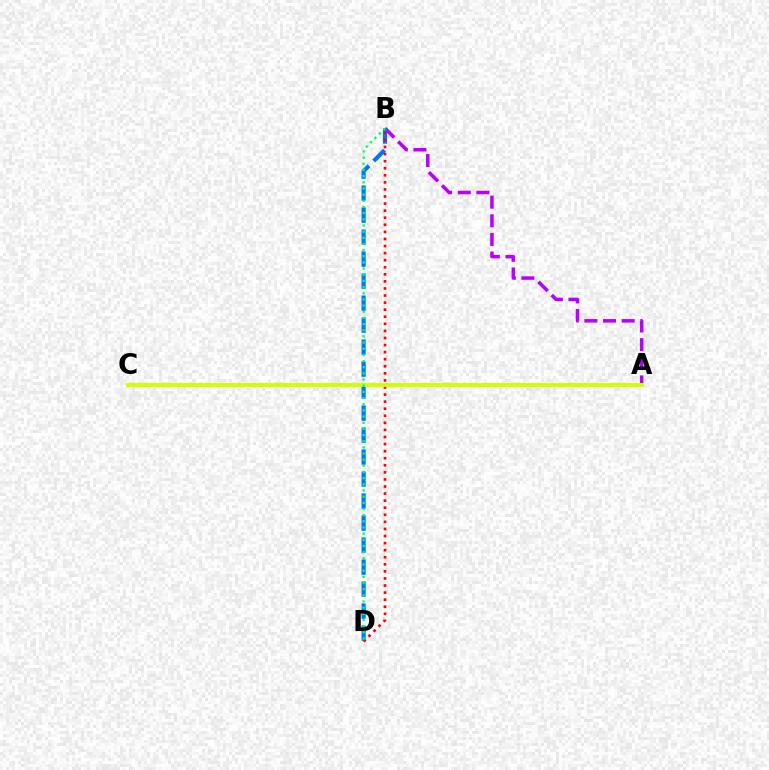{('A', 'B'): [{'color': '#b900ff', 'line_style': 'dashed', 'thickness': 2.53}], ('B', 'D'): [{'color': '#0074ff', 'line_style': 'dashed', 'thickness': 2.99}, {'color': '#ff0000', 'line_style': 'dotted', 'thickness': 1.92}, {'color': '#00ff5c', 'line_style': 'dotted', 'thickness': 1.67}], ('A', 'C'): [{'color': '#d1ff00', 'line_style': 'solid', 'thickness': 2.83}]}